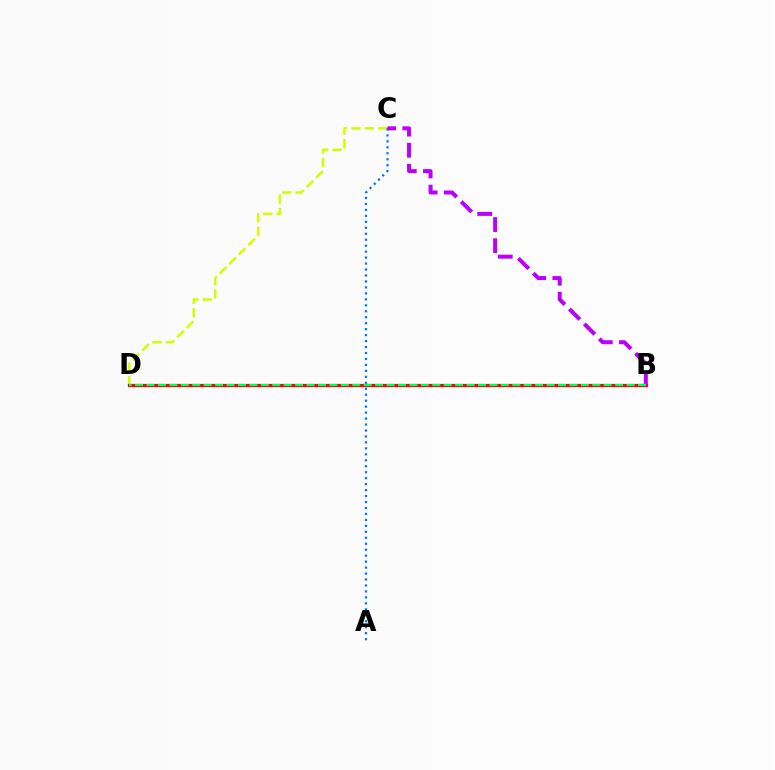{('C', 'D'): [{'color': '#d1ff00', 'line_style': 'dashed', 'thickness': 1.82}], ('A', 'C'): [{'color': '#0074ff', 'line_style': 'dotted', 'thickness': 1.62}], ('B', 'D'): [{'color': '#ff0000', 'line_style': 'solid', 'thickness': 2.31}, {'color': '#00ff5c', 'line_style': 'dashed', 'thickness': 1.55}], ('B', 'C'): [{'color': '#b900ff', 'line_style': 'dashed', 'thickness': 2.87}]}